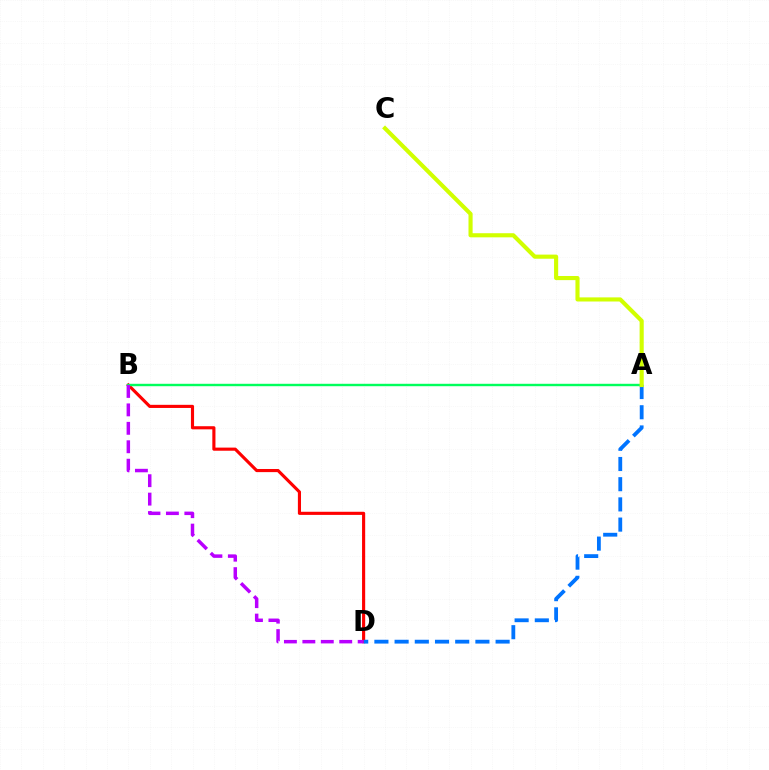{('B', 'D'): [{'color': '#ff0000', 'line_style': 'solid', 'thickness': 2.25}, {'color': '#b900ff', 'line_style': 'dashed', 'thickness': 2.51}], ('A', 'D'): [{'color': '#0074ff', 'line_style': 'dashed', 'thickness': 2.74}], ('A', 'B'): [{'color': '#00ff5c', 'line_style': 'solid', 'thickness': 1.74}], ('A', 'C'): [{'color': '#d1ff00', 'line_style': 'solid', 'thickness': 2.97}]}